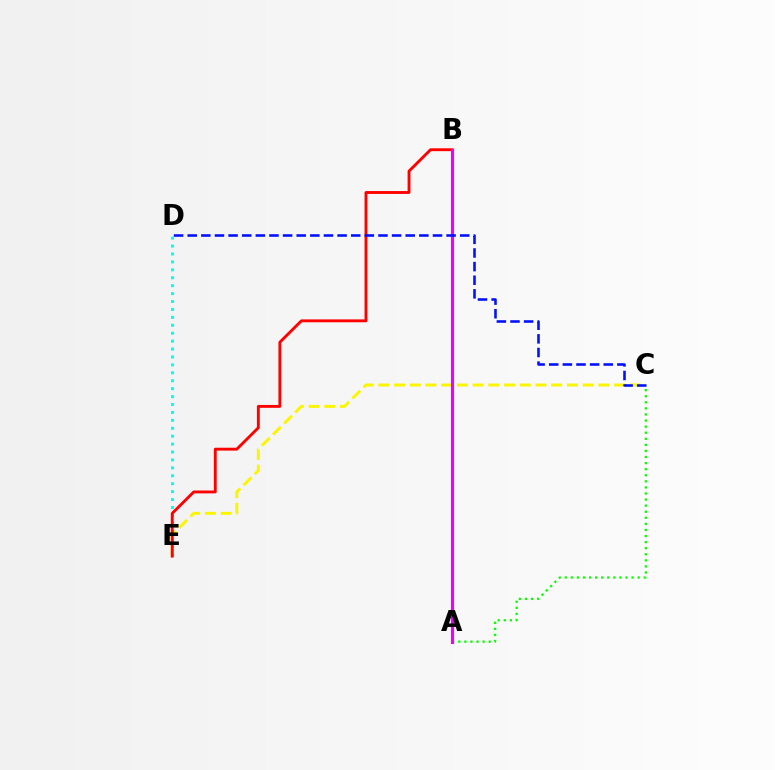{('A', 'C'): [{'color': '#08ff00', 'line_style': 'dotted', 'thickness': 1.65}], ('C', 'E'): [{'color': '#fcf500', 'line_style': 'dashed', 'thickness': 2.14}], ('D', 'E'): [{'color': '#00fff6', 'line_style': 'dotted', 'thickness': 2.15}], ('B', 'E'): [{'color': '#ff0000', 'line_style': 'solid', 'thickness': 2.07}], ('A', 'B'): [{'color': '#ee00ff', 'line_style': 'solid', 'thickness': 2.24}], ('C', 'D'): [{'color': '#0010ff', 'line_style': 'dashed', 'thickness': 1.85}]}